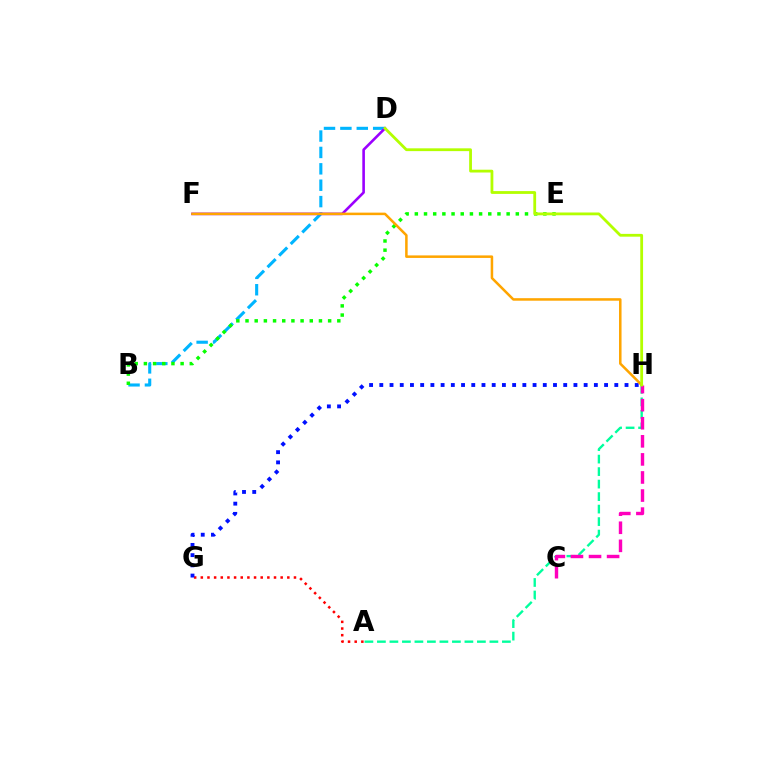{('A', 'G'): [{'color': '#ff0000', 'line_style': 'dotted', 'thickness': 1.81}], ('B', 'D'): [{'color': '#00b5ff', 'line_style': 'dashed', 'thickness': 2.23}], ('D', 'F'): [{'color': '#9b00ff', 'line_style': 'solid', 'thickness': 1.88}], ('G', 'H'): [{'color': '#0010ff', 'line_style': 'dotted', 'thickness': 2.78}], ('B', 'E'): [{'color': '#08ff00', 'line_style': 'dotted', 'thickness': 2.49}], ('F', 'H'): [{'color': '#ffa500', 'line_style': 'solid', 'thickness': 1.82}], ('A', 'H'): [{'color': '#00ff9d', 'line_style': 'dashed', 'thickness': 1.7}], ('C', 'H'): [{'color': '#ff00bd', 'line_style': 'dashed', 'thickness': 2.46}], ('D', 'H'): [{'color': '#b3ff00', 'line_style': 'solid', 'thickness': 2.01}]}